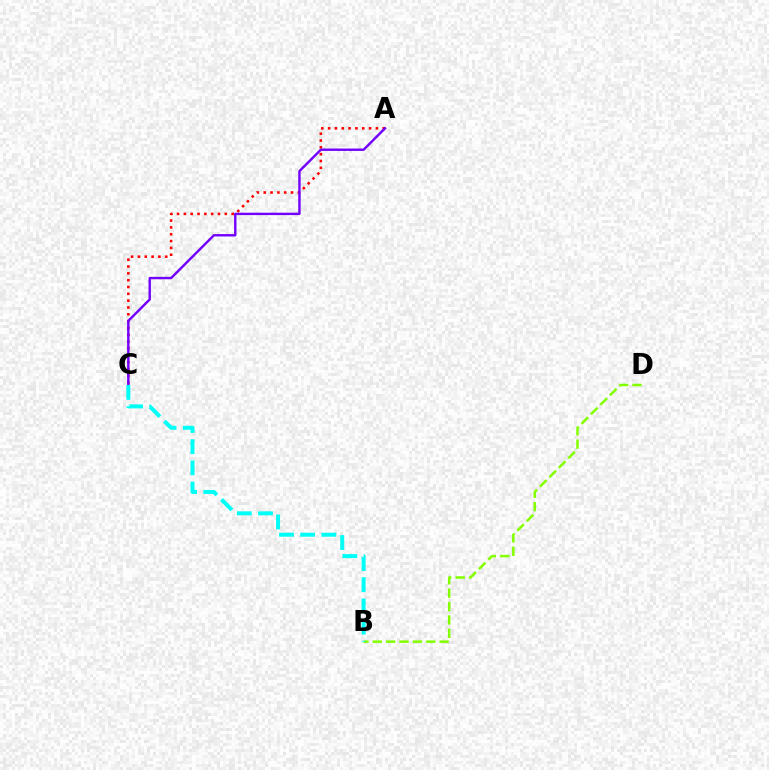{('B', 'D'): [{'color': '#84ff00', 'line_style': 'dashed', 'thickness': 1.82}], ('A', 'C'): [{'color': '#ff0000', 'line_style': 'dotted', 'thickness': 1.85}, {'color': '#7200ff', 'line_style': 'solid', 'thickness': 1.73}], ('B', 'C'): [{'color': '#00fff6', 'line_style': 'dashed', 'thickness': 2.88}]}